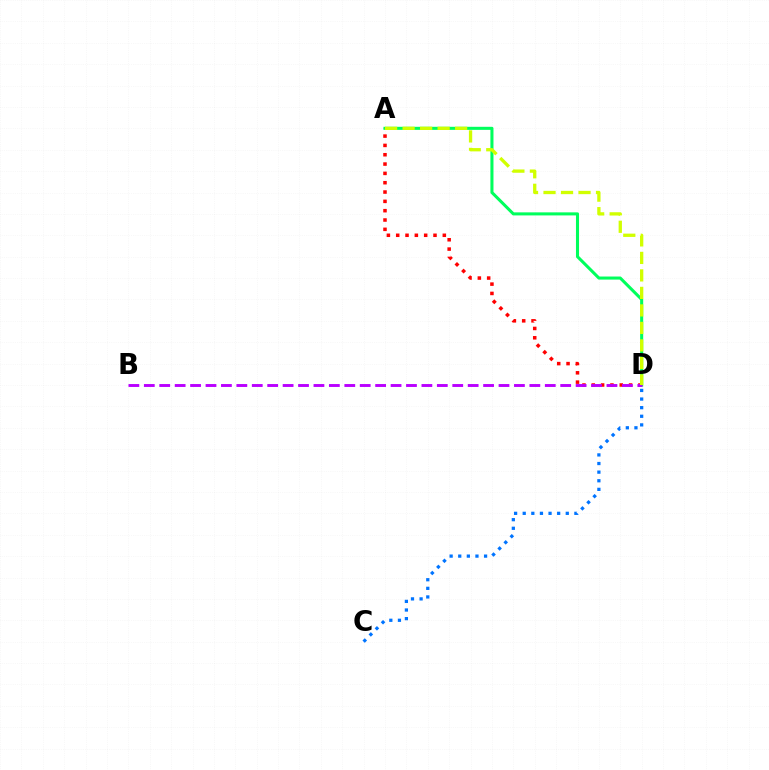{('A', 'D'): [{'color': '#ff0000', 'line_style': 'dotted', 'thickness': 2.53}, {'color': '#00ff5c', 'line_style': 'solid', 'thickness': 2.2}, {'color': '#d1ff00', 'line_style': 'dashed', 'thickness': 2.38}], ('B', 'D'): [{'color': '#b900ff', 'line_style': 'dashed', 'thickness': 2.1}], ('C', 'D'): [{'color': '#0074ff', 'line_style': 'dotted', 'thickness': 2.34}]}